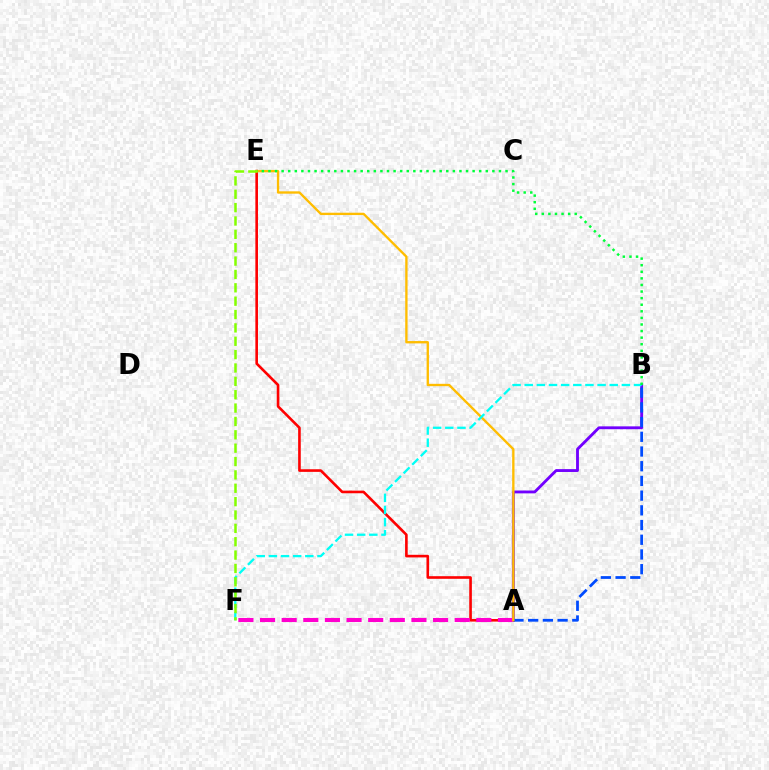{('A', 'E'): [{'color': '#ff0000', 'line_style': 'solid', 'thickness': 1.89}, {'color': '#ffbd00', 'line_style': 'solid', 'thickness': 1.69}], ('A', 'B'): [{'color': '#7200ff', 'line_style': 'solid', 'thickness': 2.05}, {'color': '#004bff', 'line_style': 'dashed', 'thickness': 2.0}], ('A', 'F'): [{'color': '#ff00cf', 'line_style': 'dashed', 'thickness': 2.94}], ('B', 'F'): [{'color': '#00fff6', 'line_style': 'dashed', 'thickness': 1.65}], ('B', 'E'): [{'color': '#00ff39', 'line_style': 'dotted', 'thickness': 1.79}], ('E', 'F'): [{'color': '#84ff00', 'line_style': 'dashed', 'thickness': 1.82}]}